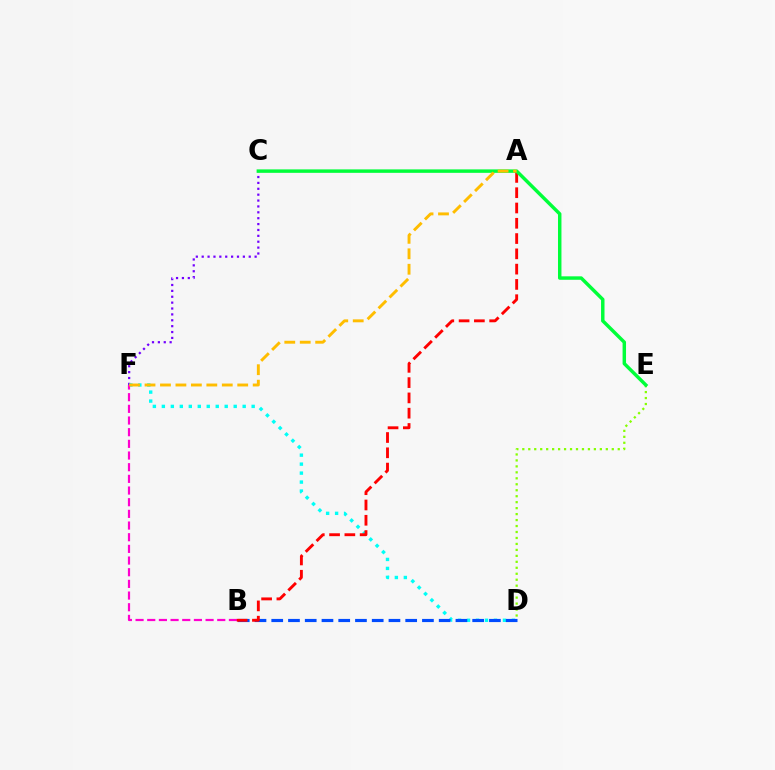{('C', 'F'): [{'color': '#7200ff', 'line_style': 'dotted', 'thickness': 1.6}], ('D', 'F'): [{'color': '#00fff6', 'line_style': 'dotted', 'thickness': 2.44}], ('B', 'D'): [{'color': '#004bff', 'line_style': 'dashed', 'thickness': 2.27}], ('B', 'F'): [{'color': '#ff00cf', 'line_style': 'dashed', 'thickness': 1.59}], ('D', 'E'): [{'color': '#84ff00', 'line_style': 'dotted', 'thickness': 1.62}], ('A', 'B'): [{'color': '#ff0000', 'line_style': 'dashed', 'thickness': 2.08}], ('C', 'E'): [{'color': '#00ff39', 'line_style': 'solid', 'thickness': 2.49}], ('A', 'F'): [{'color': '#ffbd00', 'line_style': 'dashed', 'thickness': 2.1}]}